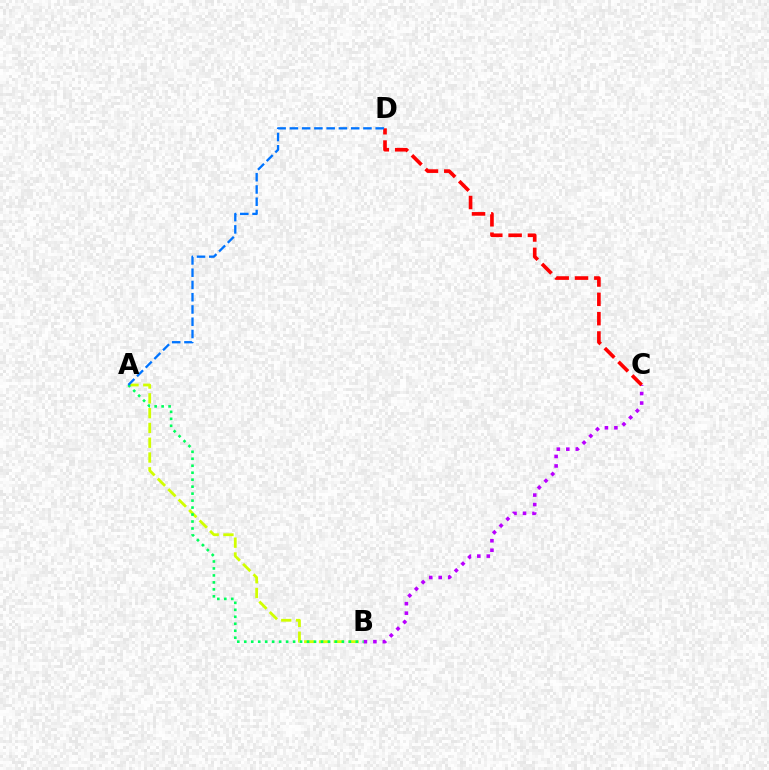{('A', 'B'): [{'color': '#d1ff00', 'line_style': 'dashed', 'thickness': 2.01}, {'color': '#00ff5c', 'line_style': 'dotted', 'thickness': 1.89}], ('B', 'C'): [{'color': '#b900ff', 'line_style': 'dotted', 'thickness': 2.58}], ('C', 'D'): [{'color': '#ff0000', 'line_style': 'dashed', 'thickness': 2.63}], ('A', 'D'): [{'color': '#0074ff', 'line_style': 'dashed', 'thickness': 1.67}]}